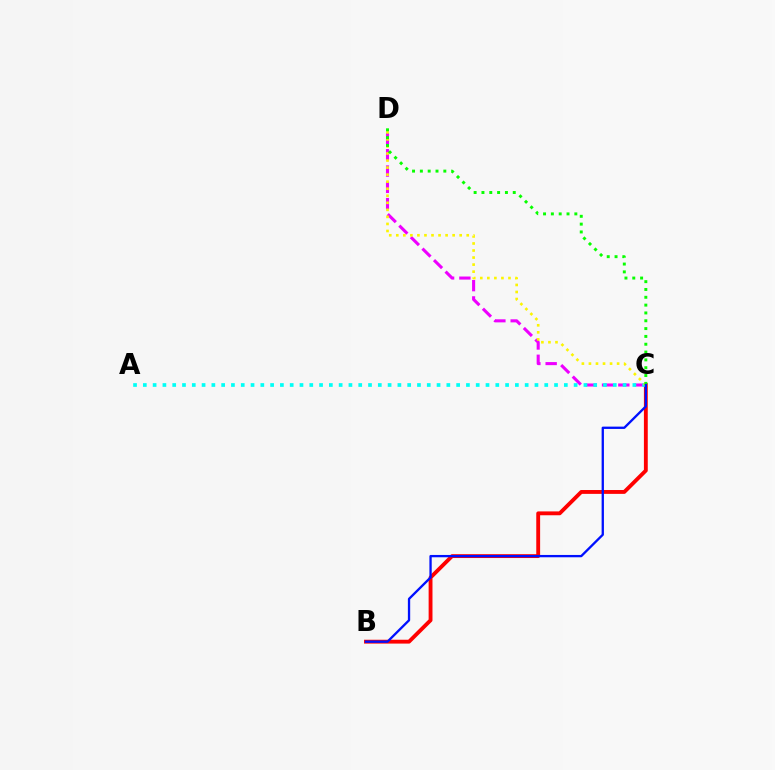{('B', 'C'): [{'color': '#ff0000', 'line_style': 'solid', 'thickness': 2.77}, {'color': '#0010ff', 'line_style': 'solid', 'thickness': 1.67}], ('C', 'D'): [{'color': '#ee00ff', 'line_style': 'dashed', 'thickness': 2.21}, {'color': '#fcf500', 'line_style': 'dotted', 'thickness': 1.91}, {'color': '#08ff00', 'line_style': 'dotted', 'thickness': 2.13}], ('A', 'C'): [{'color': '#00fff6', 'line_style': 'dotted', 'thickness': 2.66}]}